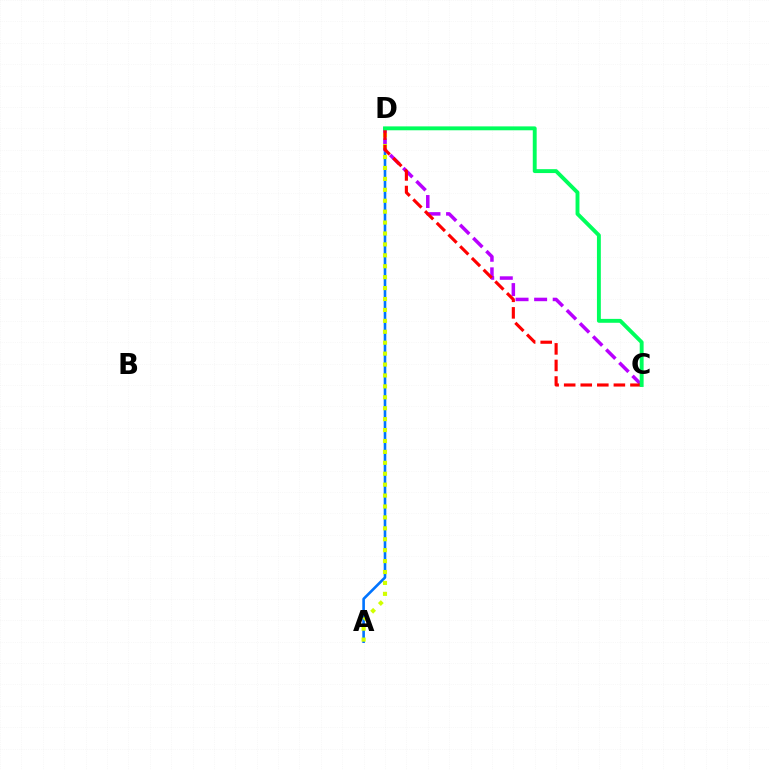{('A', 'D'): [{'color': '#0074ff', 'line_style': 'solid', 'thickness': 1.89}, {'color': '#d1ff00', 'line_style': 'dotted', 'thickness': 2.97}], ('C', 'D'): [{'color': '#b900ff', 'line_style': 'dashed', 'thickness': 2.52}, {'color': '#ff0000', 'line_style': 'dashed', 'thickness': 2.25}, {'color': '#00ff5c', 'line_style': 'solid', 'thickness': 2.8}]}